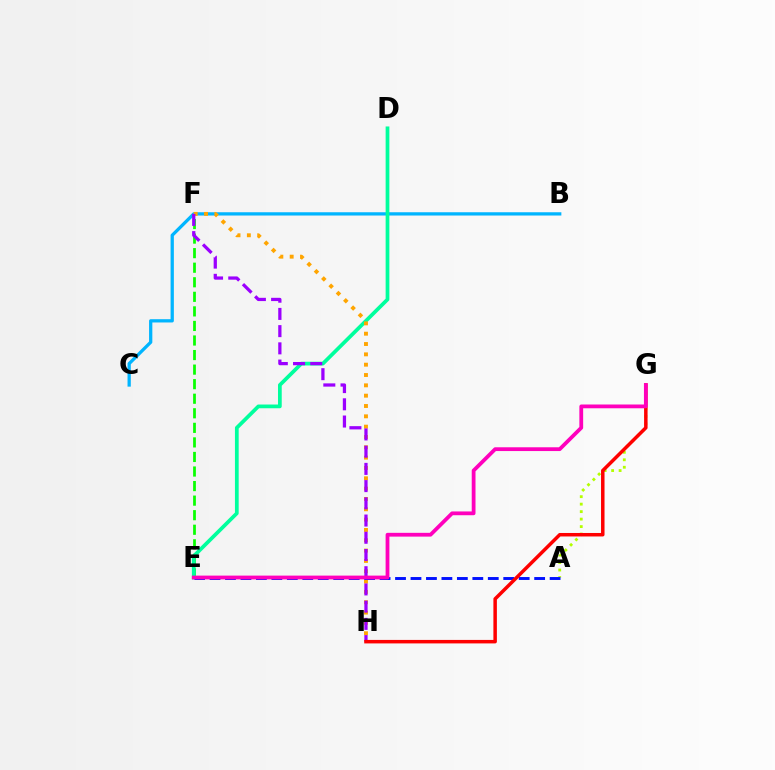{('B', 'C'): [{'color': '#00b5ff', 'line_style': 'solid', 'thickness': 2.36}], ('E', 'F'): [{'color': '#08ff00', 'line_style': 'dashed', 'thickness': 1.98}], ('D', 'E'): [{'color': '#00ff9d', 'line_style': 'solid', 'thickness': 2.69}], ('F', 'H'): [{'color': '#ffa500', 'line_style': 'dotted', 'thickness': 2.81}, {'color': '#9b00ff', 'line_style': 'dashed', 'thickness': 2.34}], ('A', 'G'): [{'color': '#b3ff00', 'line_style': 'dotted', 'thickness': 2.03}], ('A', 'E'): [{'color': '#0010ff', 'line_style': 'dashed', 'thickness': 2.1}], ('G', 'H'): [{'color': '#ff0000', 'line_style': 'solid', 'thickness': 2.51}], ('E', 'G'): [{'color': '#ff00bd', 'line_style': 'solid', 'thickness': 2.72}]}